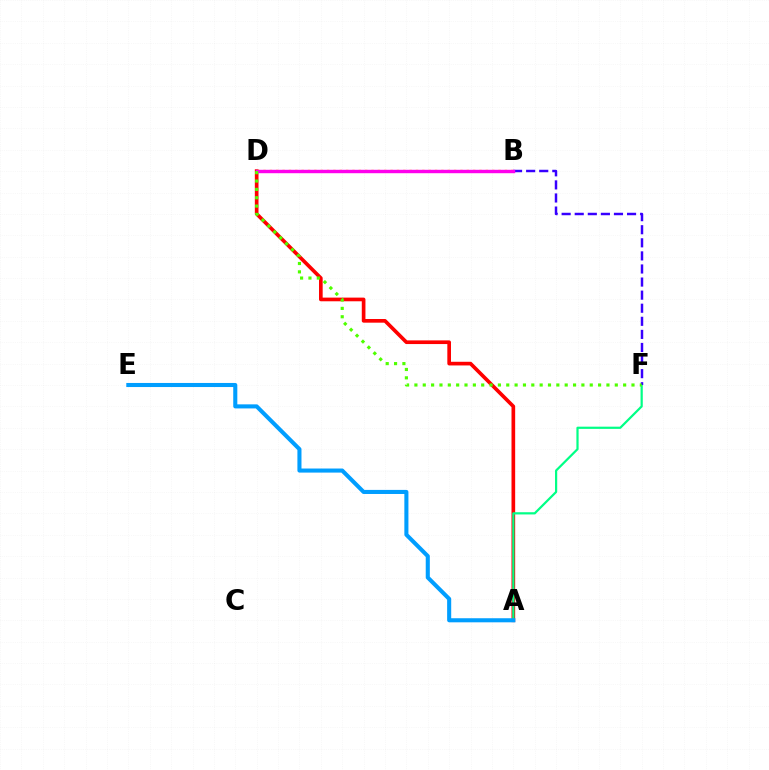{('A', 'D'): [{'color': '#ff0000', 'line_style': 'solid', 'thickness': 2.64}], ('B', 'D'): [{'color': '#ffd500', 'line_style': 'dotted', 'thickness': 1.73}, {'color': '#ff00ed', 'line_style': 'solid', 'thickness': 2.46}], ('A', 'F'): [{'color': '#00ff86', 'line_style': 'solid', 'thickness': 1.59}], ('B', 'F'): [{'color': '#3700ff', 'line_style': 'dashed', 'thickness': 1.78}], ('D', 'F'): [{'color': '#4fff00', 'line_style': 'dotted', 'thickness': 2.27}], ('A', 'E'): [{'color': '#009eff', 'line_style': 'solid', 'thickness': 2.93}]}